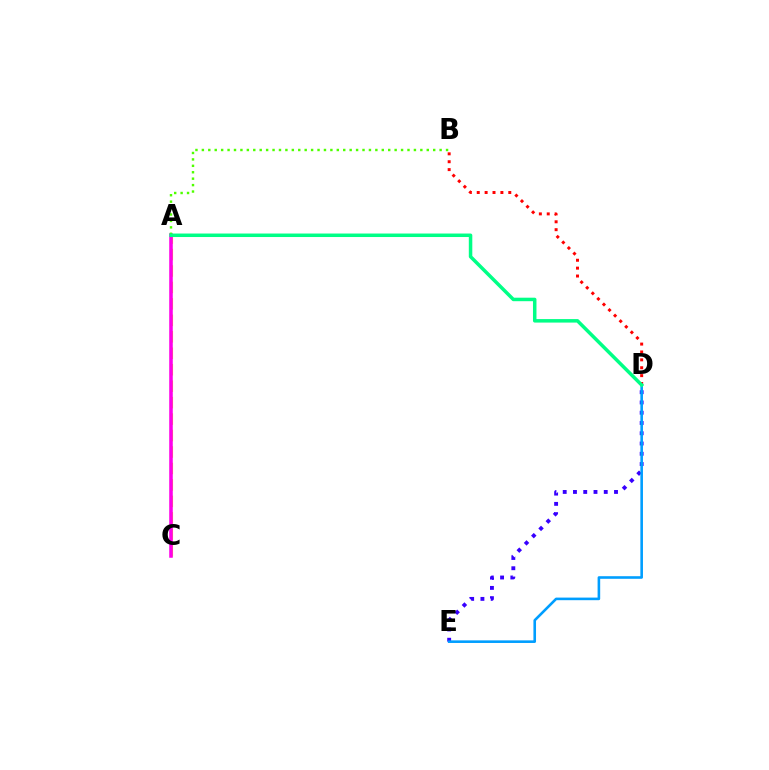{('D', 'E'): [{'color': '#3700ff', 'line_style': 'dotted', 'thickness': 2.79}, {'color': '#009eff', 'line_style': 'solid', 'thickness': 1.87}], ('A', 'C'): [{'color': '#ffd500', 'line_style': 'dashed', 'thickness': 2.24}, {'color': '#ff00ed', 'line_style': 'solid', 'thickness': 2.55}], ('B', 'D'): [{'color': '#ff0000', 'line_style': 'dotted', 'thickness': 2.14}], ('A', 'B'): [{'color': '#4fff00', 'line_style': 'dotted', 'thickness': 1.75}], ('A', 'D'): [{'color': '#00ff86', 'line_style': 'solid', 'thickness': 2.52}]}